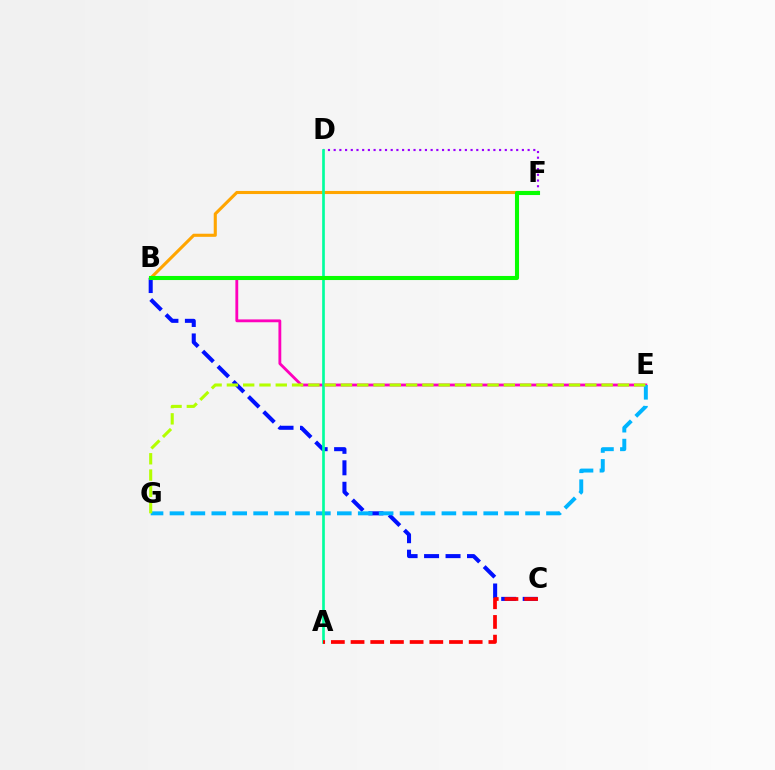{('B', 'F'): [{'color': '#ffa500', 'line_style': 'solid', 'thickness': 2.23}, {'color': '#08ff00', 'line_style': 'solid', 'thickness': 2.94}], ('D', 'F'): [{'color': '#9b00ff', 'line_style': 'dotted', 'thickness': 1.55}], ('B', 'E'): [{'color': '#ff00bd', 'line_style': 'solid', 'thickness': 2.04}], ('B', 'C'): [{'color': '#0010ff', 'line_style': 'dashed', 'thickness': 2.92}], ('E', 'G'): [{'color': '#00b5ff', 'line_style': 'dashed', 'thickness': 2.84}, {'color': '#b3ff00', 'line_style': 'dashed', 'thickness': 2.21}], ('A', 'D'): [{'color': '#00ff9d', 'line_style': 'solid', 'thickness': 1.93}], ('A', 'C'): [{'color': '#ff0000', 'line_style': 'dashed', 'thickness': 2.67}]}